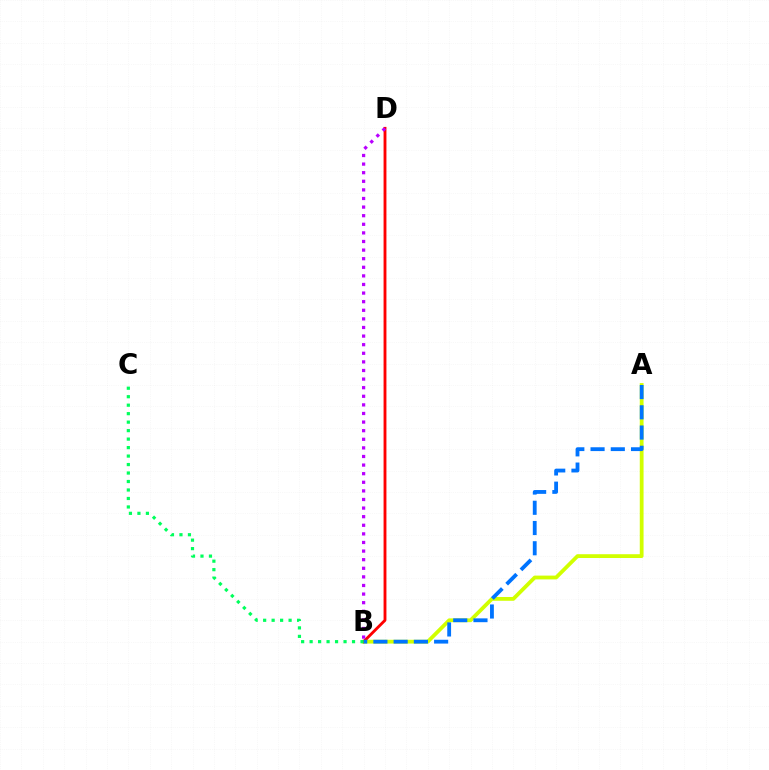{('A', 'B'): [{'color': '#d1ff00', 'line_style': 'solid', 'thickness': 2.73}, {'color': '#0074ff', 'line_style': 'dashed', 'thickness': 2.75}], ('B', 'D'): [{'color': '#ff0000', 'line_style': 'solid', 'thickness': 2.06}, {'color': '#b900ff', 'line_style': 'dotted', 'thickness': 2.34}], ('B', 'C'): [{'color': '#00ff5c', 'line_style': 'dotted', 'thickness': 2.3}]}